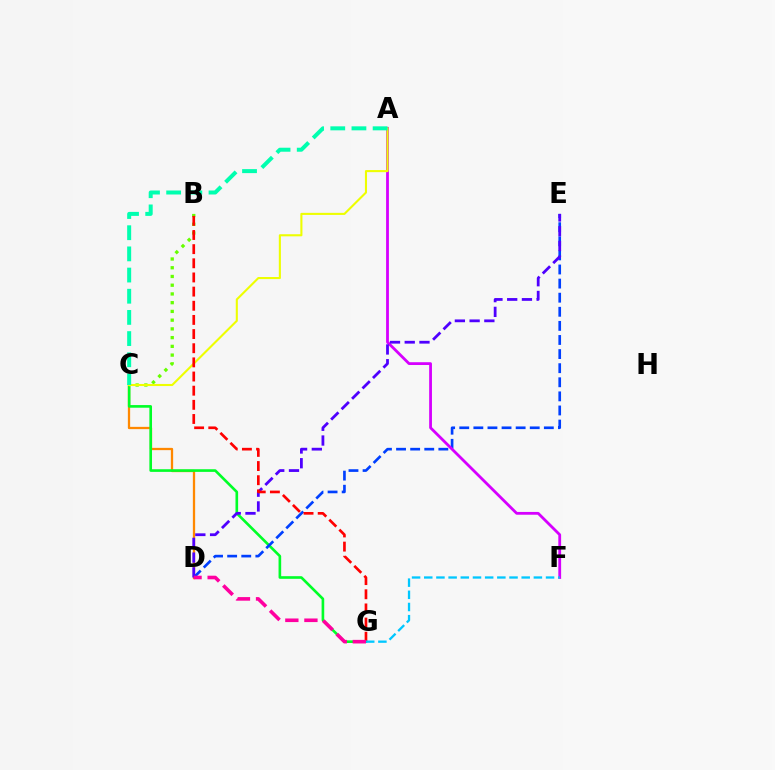{('C', 'D'): [{'color': '#ff8800', 'line_style': 'solid', 'thickness': 1.65}], ('C', 'G'): [{'color': '#00ff27', 'line_style': 'solid', 'thickness': 1.9}], ('D', 'E'): [{'color': '#003fff', 'line_style': 'dashed', 'thickness': 1.92}, {'color': '#4f00ff', 'line_style': 'dashed', 'thickness': 2.0}], ('A', 'F'): [{'color': '#d600ff', 'line_style': 'solid', 'thickness': 2.01}], ('B', 'C'): [{'color': '#66ff00', 'line_style': 'dotted', 'thickness': 2.37}], ('A', 'C'): [{'color': '#eeff00', 'line_style': 'solid', 'thickness': 1.51}, {'color': '#00ffaf', 'line_style': 'dashed', 'thickness': 2.88}], ('B', 'G'): [{'color': '#ff0000', 'line_style': 'dashed', 'thickness': 1.92}], ('F', 'G'): [{'color': '#00c7ff', 'line_style': 'dashed', 'thickness': 1.65}], ('D', 'G'): [{'color': '#ff00a0', 'line_style': 'dashed', 'thickness': 2.59}]}